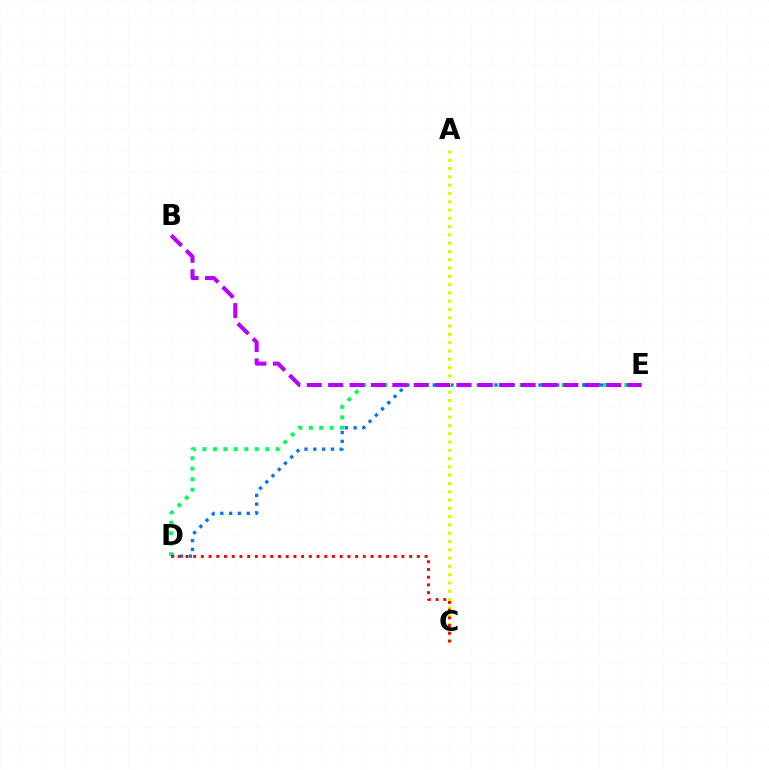{('D', 'E'): [{'color': '#00ff5c', 'line_style': 'dotted', 'thickness': 2.85}, {'color': '#0074ff', 'line_style': 'dotted', 'thickness': 2.39}], ('A', 'C'): [{'color': '#d1ff00', 'line_style': 'dotted', 'thickness': 2.25}], ('B', 'E'): [{'color': '#b900ff', 'line_style': 'dashed', 'thickness': 2.91}], ('C', 'D'): [{'color': '#ff0000', 'line_style': 'dotted', 'thickness': 2.1}]}